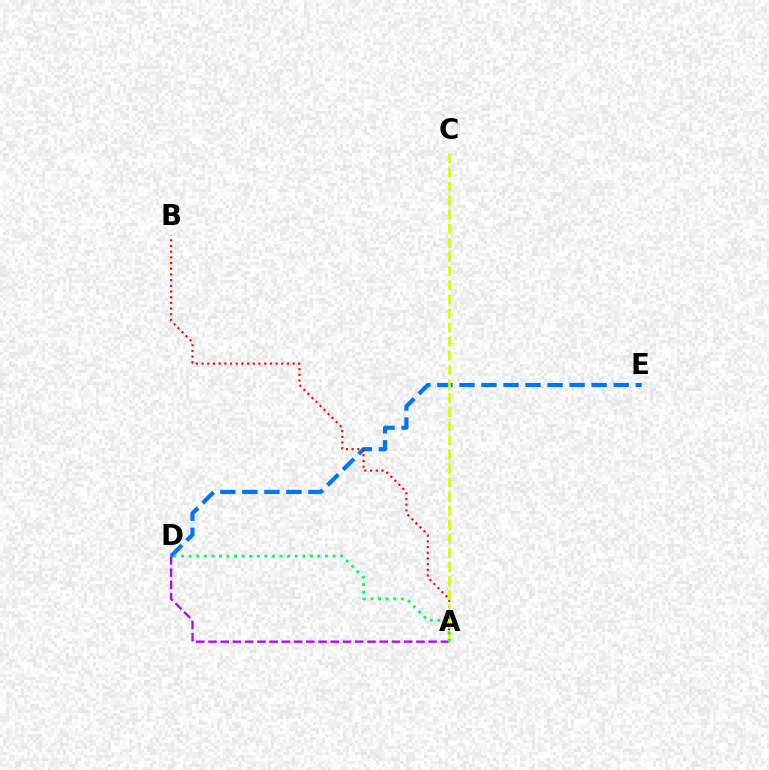{('D', 'E'): [{'color': '#0074ff', 'line_style': 'dashed', 'thickness': 2.99}], ('A', 'B'): [{'color': '#ff0000', 'line_style': 'dotted', 'thickness': 1.55}], ('A', 'D'): [{'color': '#b900ff', 'line_style': 'dashed', 'thickness': 1.66}, {'color': '#00ff5c', 'line_style': 'dotted', 'thickness': 2.06}], ('A', 'C'): [{'color': '#d1ff00', 'line_style': 'dashed', 'thickness': 1.91}]}